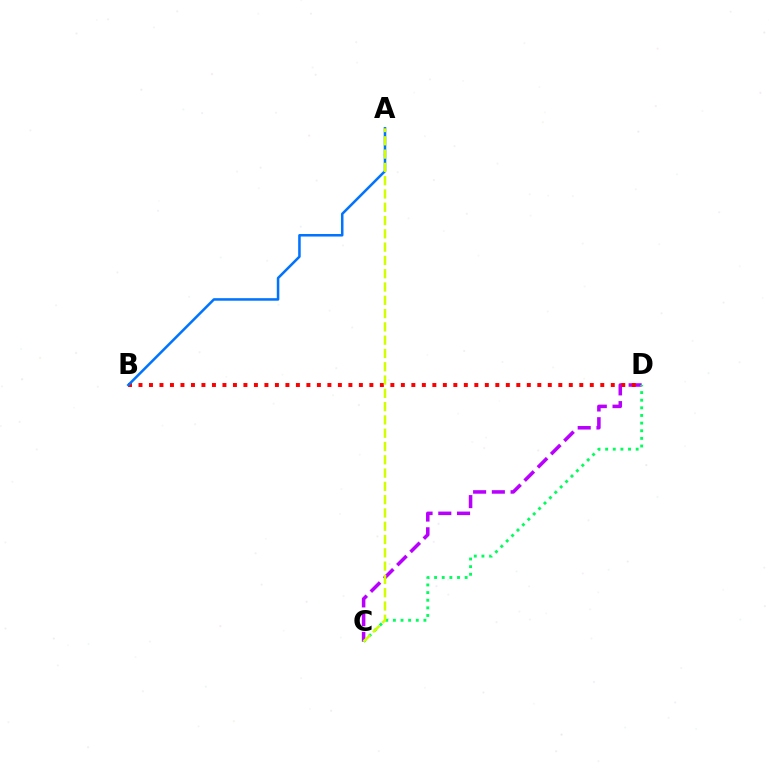{('C', 'D'): [{'color': '#b900ff', 'line_style': 'dashed', 'thickness': 2.55}, {'color': '#00ff5c', 'line_style': 'dotted', 'thickness': 2.07}], ('B', 'D'): [{'color': '#ff0000', 'line_style': 'dotted', 'thickness': 2.85}], ('A', 'B'): [{'color': '#0074ff', 'line_style': 'solid', 'thickness': 1.82}], ('A', 'C'): [{'color': '#d1ff00', 'line_style': 'dashed', 'thickness': 1.81}]}